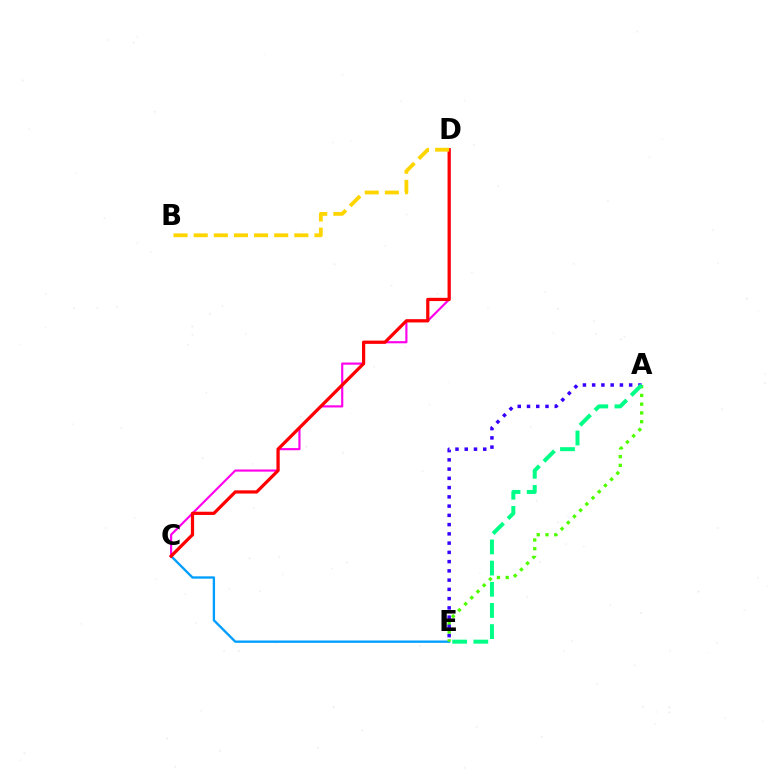{('C', 'E'): [{'color': '#009eff', 'line_style': 'solid', 'thickness': 1.68}], ('A', 'E'): [{'color': '#4fff00', 'line_style': 'dotted', 'thickness': 2.38}, {'color': '#3700ff', 'line_style': 'dotted', 'thickness': 2.51}, {'color': '#00ff86', 'line_style': 'dashed', 'thickness': 2.88}], ('C', 'D'): [{'color': '#ff00ed', 'line_style': 'solid', 'thickness': 1.56}, {'color': '#ff0000', 'line_style': 'solid', 'thickness': 2.33}], ('B', 'D'): [{'color': '#ffd500', 'line_style': 'dashed', 'thickness': 2.73}]}